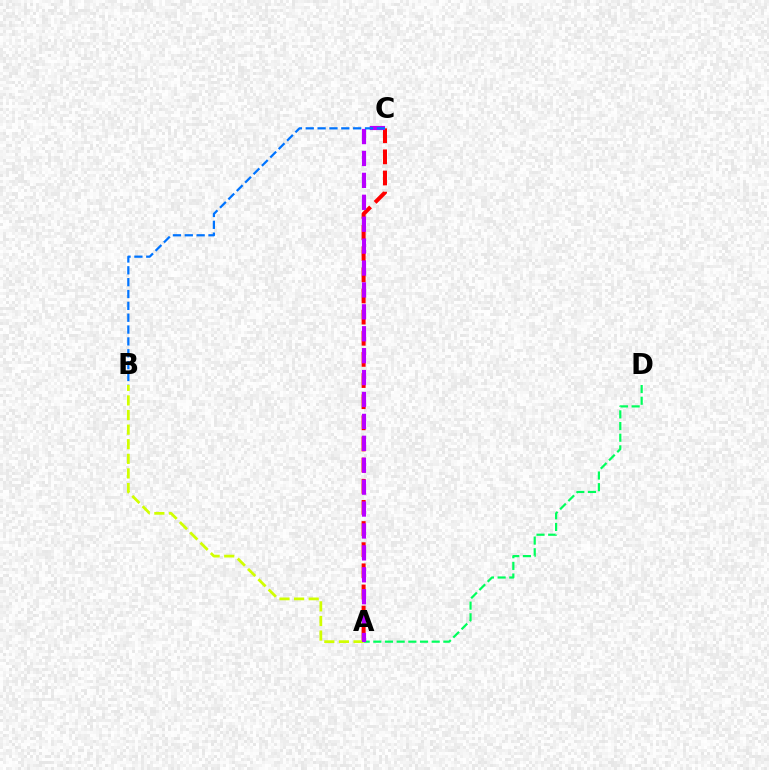{('A', 'C'): [{'color': '#ff0000', 'line_style': 'dashed', 'thickness': 2.87}, {'color': '#b900ff', 'line_style': 'dashed', 'thickness': 2.98}], ('A', 'D'): [{'color': '#00ff5c', 'line_style': 'dashed', 'thickness': 1.59}], ('A', 'B'): [{'color': '#d1ff00', 'line_style': 'dashed', 'thickness': 1.98}], ('B', 'C'): [{'color': '#0074ff', 'line_style': 'dashed', 'thickness': 1.61}]}